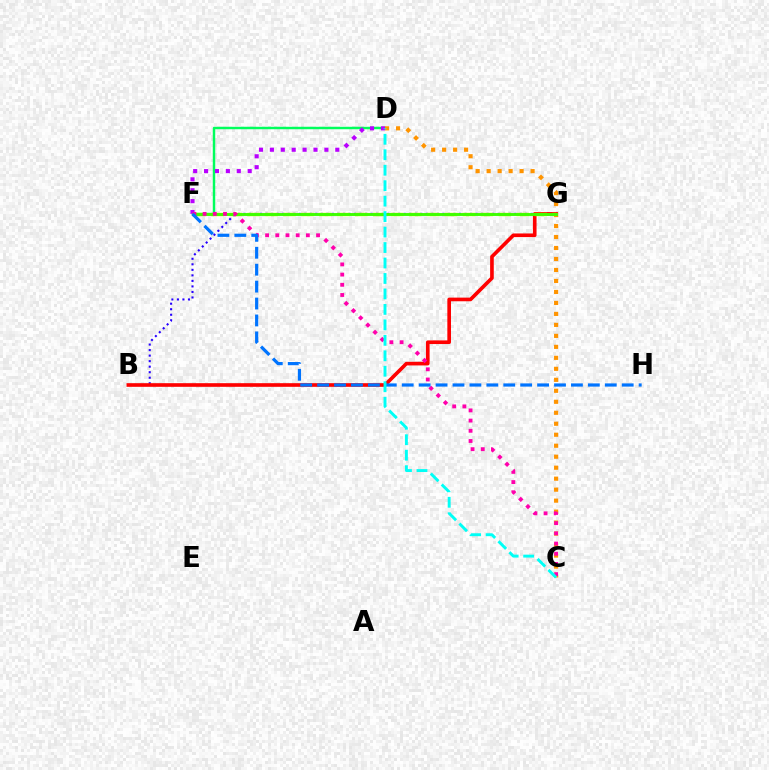{('D', 'F'): [{'color': '#00ff5c', 'line_style': 'solid', 'thickness': 1.76}, {'color': '#b900ff', 'line_style': 'dotted', 'thickness': 2.96}], ('B', 'G'): [{'color': '#2500ff', 'line_style': 'dotted', 'thickness': 1.5}, {'color': '#ff0000', 'line_style': 'solid', 'thickness': 2.62}], ('C', 'D'): [{'color': '#ff9400', 'line_style': 'dotted', 'thickness': 2.98}, {'color': '#00fff6', 'line_style': 'dashed', 'thickness': 2.1}], ('F', 'G'): [{'color': '#d1ff00', 'line_style': 'dashed', 'thickness': 2.44}, {'color': '#3dff00', 'line_style': 'solid', 'thickness': 2.09}], ('C', 'F'): [{'color': '#ff00ac', 'line_style': 'dotted', 'thickness': 2.77}], ('F', 'H'): [{'color': '#0074ff', 'line_style': 'dashed', 'thickness': 2.3}]}